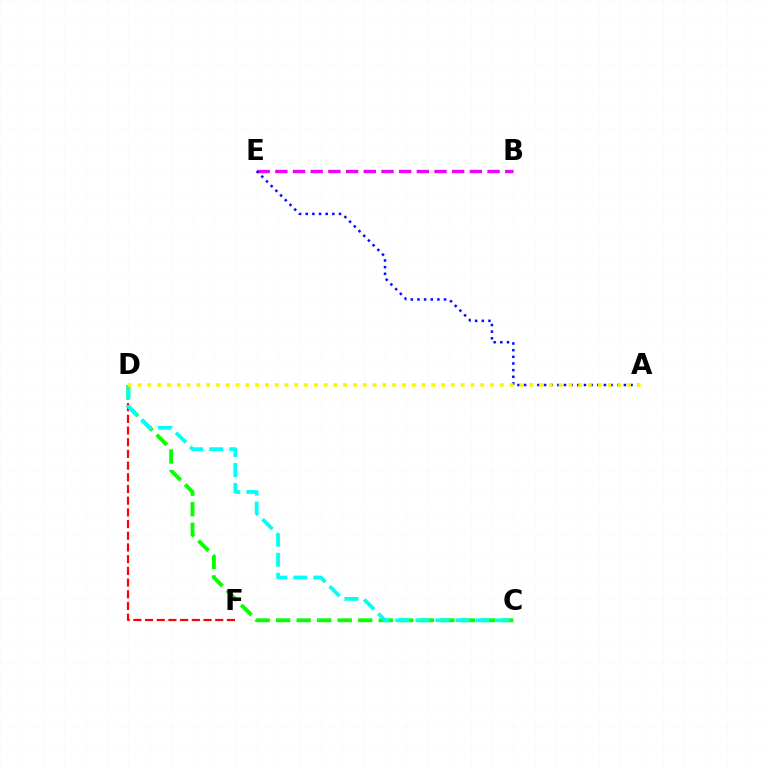{('D', 'F'): [{'color': '#ff0000', 'line_style': 'dashed', 'thickness': 1.59}], ('C', 'D'): [{'color': '#08ff00', 'line_style': 'dashed', 'thickness': 2.79}, {'color': '#00fff6', 'line_style': 'dashed', 'thickness': 2.72}], ('B', 'E'): [{'color': '#ee00ff', 'line_style': 'dashed', 'thickness': 2.4}], ('A', 'E'): [{'color': '#0010ff', 'line_style': 'dotted', 'thickness': 1.81}], ('A', 'D'): [{'color': '#fcf500', 'line_style': 'dotted', 'thickness': 2.66}]}